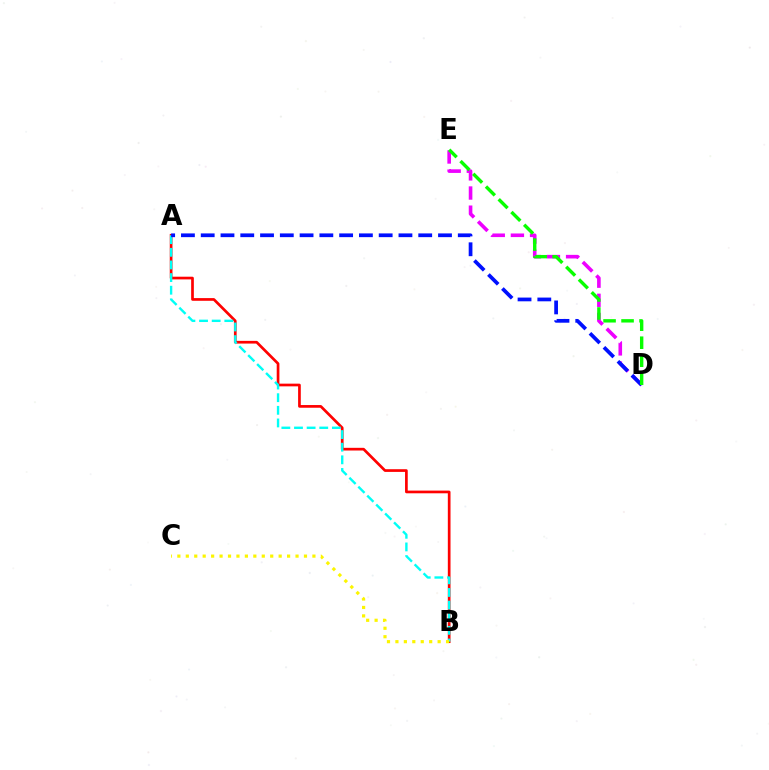{('A', 'B'): [{'color': '#ff0000', 'line_style': 'solid', 'thickness': 1.94}, {'color': '#00fff6', 'line_style': 'dashed', 'thickness': 1.72}], ('D', 'E'): [{'color': '#ee00ff', 'line_style': 'dashed', 'thickness': 2.6}, {'color': '#08ff00', 'line_style': 'dashed', 'thickness': 2.45}], ('A', 'D'): [{'color': '#0010ff', 'line_style': 'dashed', 'thickness': 2.69}], ('B', 'C'): [{'color': '#fcf500', 'line_style': 'dotted', 'thickness': 2.29}]}